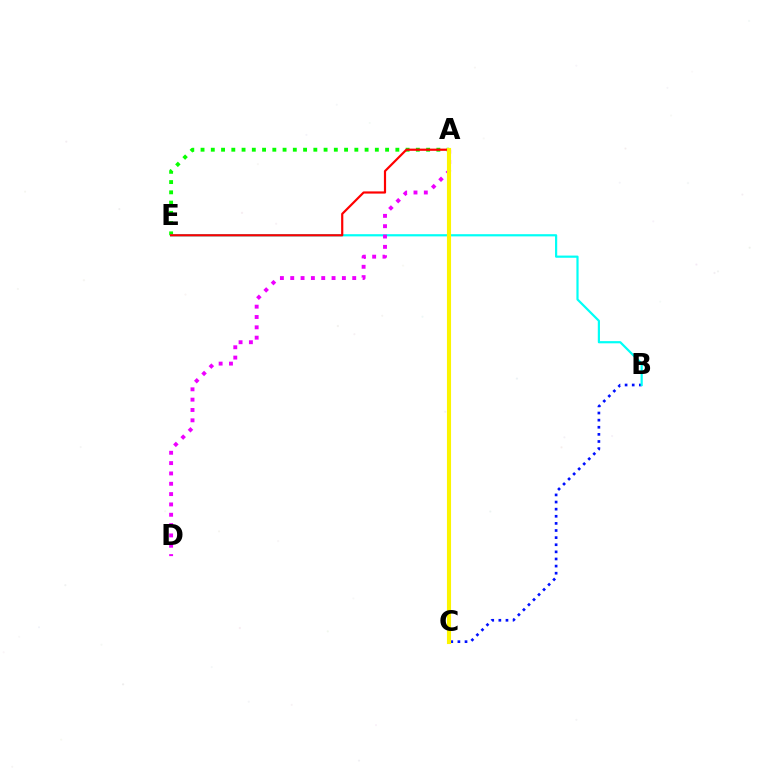{('B', 'C'): [{'color': '#0010ff', 'line_style': 'dotted', 'thickness': 1.93}], ('A', 'E'): [{'color': '#08ff00', 'line_style': 'dotted', 'thickness': 2.79}, {'color': '#ff0000', 'line_style': 'solid', 'thickness': 1.58}], ('B', 'E'): [{'color': '#00fff6', 'line_style': 'solid', 'thickness': 1.58}], ('A', 'D'): [{'color': '#ee00ff', 'line_style': 'dotted', 'thickness': 2.81}], ('A', 'C'): [{'color': '#fcf500', 'line_style': 'solid', 'thickness': 2.95}]}